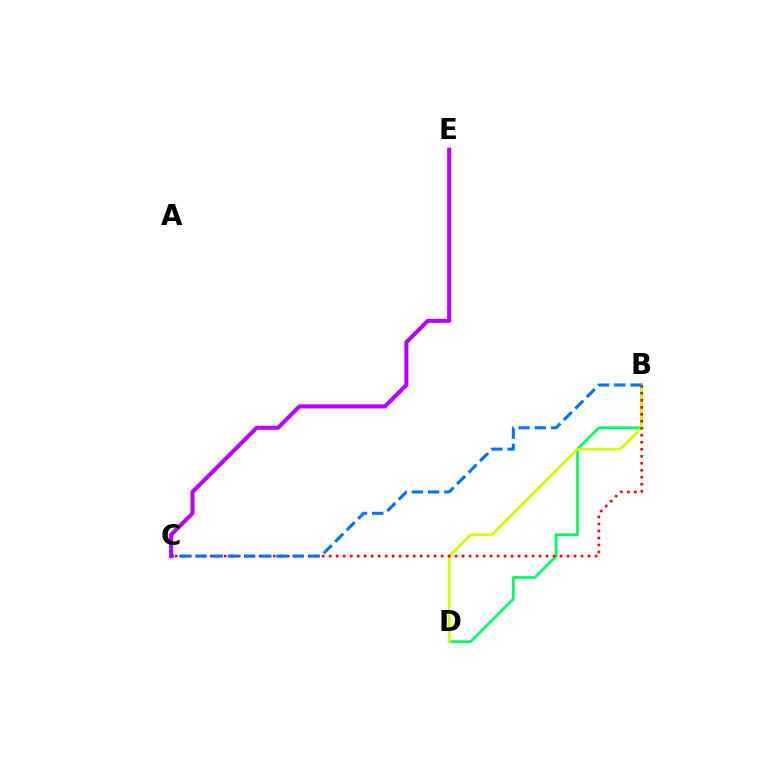{('B', 'D'): [{'color': '#00ff5c', 'line_style': 'solid', 'thickness': 1.98}, {'color': '#d1ff00', 'line_style': 'solid', 'thickness': 1.93}], ('B', 'C'): [{'color': '#ff0000', 'line_style': 'dotted', 'thickness': 1.9}, {'color': '#0074ff', 'line_style': 'dashed', 'thickness': 2.2}], ('C', 'E'): [{'color': '#b900ff', 'line_style': 'solid', 'thickness': 2.91}]}